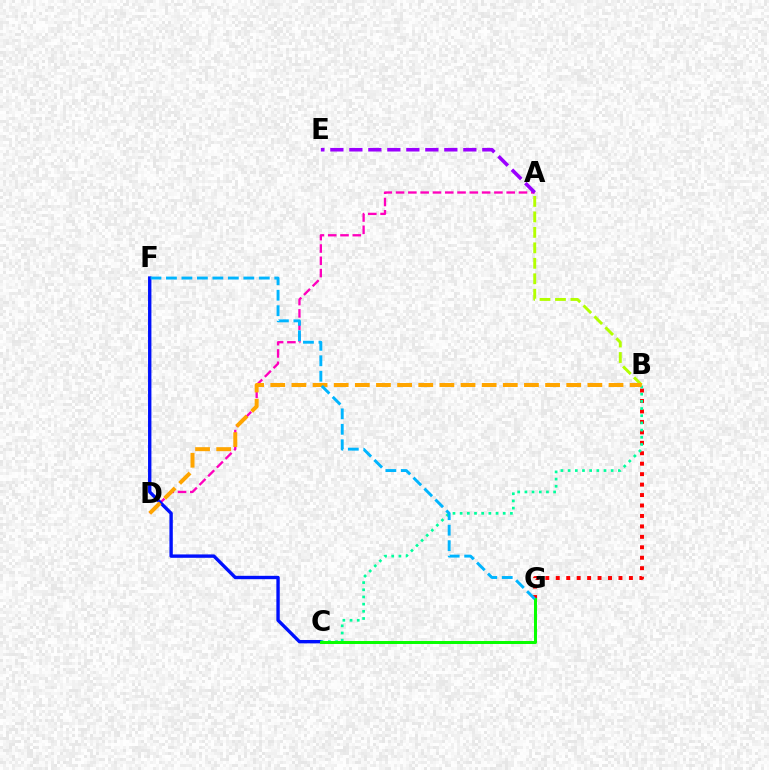{('A', 'B'): [{'color': '#b3ff00', 'line_style': 'dashed', 'thickness': 2.1}], ('A', 'D'): [{'color': '#ff00bd', 'line_style': 'dashed', 'thickness': 1.67}], ('C', 'F'): [{'color': '#0010ff', 'line_style': 'solid', 'thickness': 2.43}], ('B', 'G'): [{'color': '#ff0000', 'line_style': 'dotted', 'thickness': 2.84}], ('B', 'C'): [{'color': '#00ff9d', 'line_style': 'dotted', 'thickness': 1.95}], ('C', 'G'): [{'color': '#08ff00', 'line_style': 'solid', 'thickness': 2.17}], ('B', 'D'): [{'color': '#ffa500', 'line_style': 'dashed', 'thickness': 2.87}], ('A', 'E'): [{'color': '#9b00ff', 'line_style': 'dashed', 'thickness': 2.58}], ('F', 'G'): [{'color': '#00b5ff', 'line_style': 'dashed', 'thickness': 2.1}]}